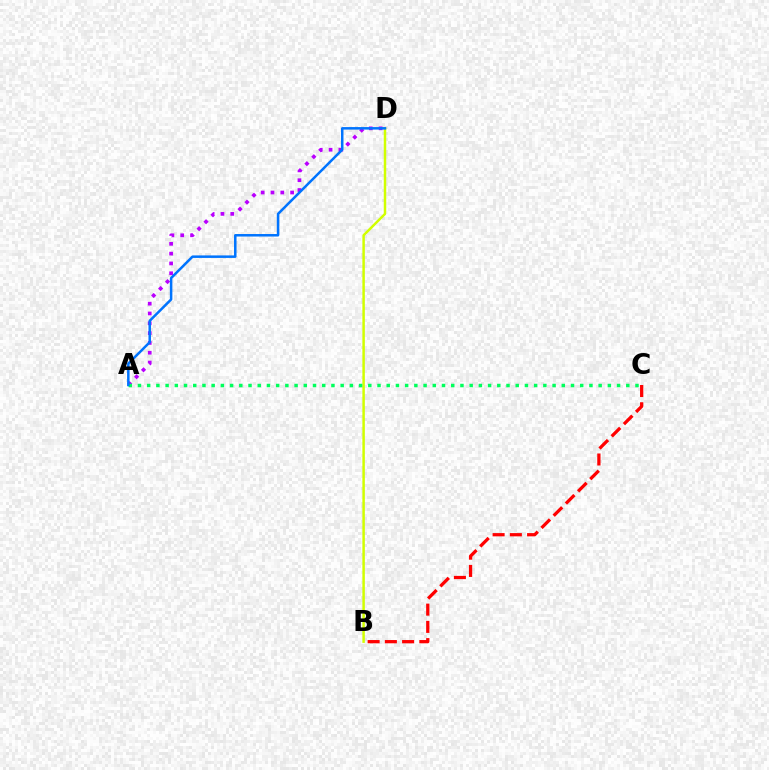{('B', 'D'): [{'color': '#d1ff00', 'line_style': 'solid', 'thickness': 1.79}], ('A', 'D'): [{'color': '#b900ff', 'line_style': 'dotted', 'thickness': 2.67}, {'color': '#0074ff', 'line_style': 'solid', 'thickness': 1.81}], ('A', 'C'): [{'color': '#00ff5c', 'line_style': 'dotted', 'thickness': 2.5}], ('B', 'C'): [{'color': '#ff0000', 'line_style': 'dashed', 'thickness': 2.34}]}